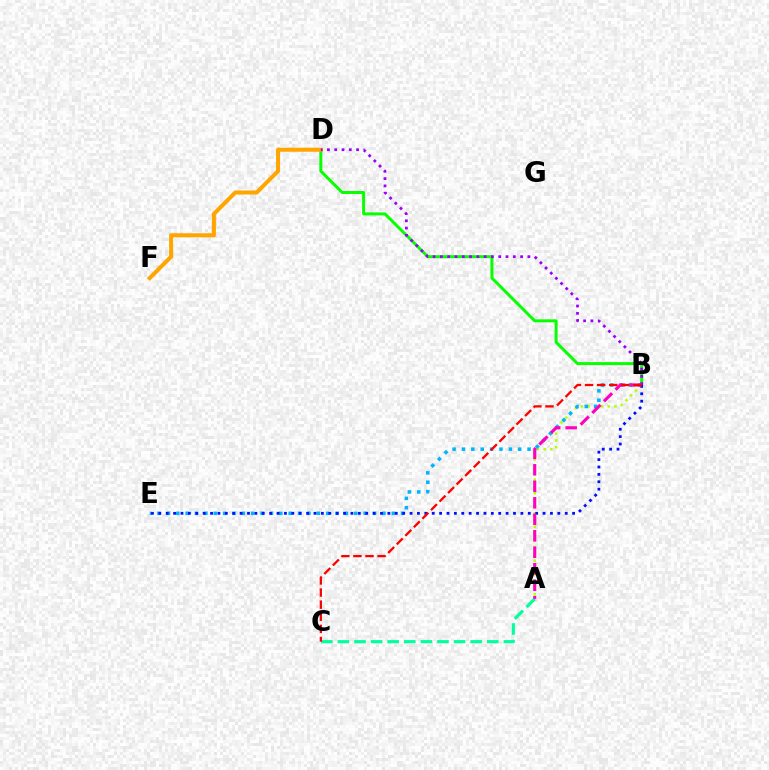{('B', 'D'): [{'color': '#08ff00', 'line_style': 'solid', 'thickness': 2.15}, {'color': '#9b00ff', 'line_style': 'dotted', 'thickness': 1.98}], ('A', 'B'): [{'color': '#b3ff00', 'line_style': 'dotted', 'thickness': 1.83}, {'color': '#ff00bd', 'line_style': 'dashed', 'thickness': 2.24}], ('B', 'E'): [{'color': '#00b5ff', 'line_style': 'dotted', 'thickness': 2.55}, {'color': '#0010ff', 'line_style': 'dotted', 'thickness': 2.01}], ('D', 'F'): [{'color': '#ffa500', 'line_style': 'solid', 'thickness': 2.9}], ('A', 'C'): [{'color': '#00ff9d', 'line_style': 'dashed', 'thickness': 2.25}], ('B', 'C'): [{'color': '#ff0000', 'line_style': 'dashed', 'thickness': 1.64}]}